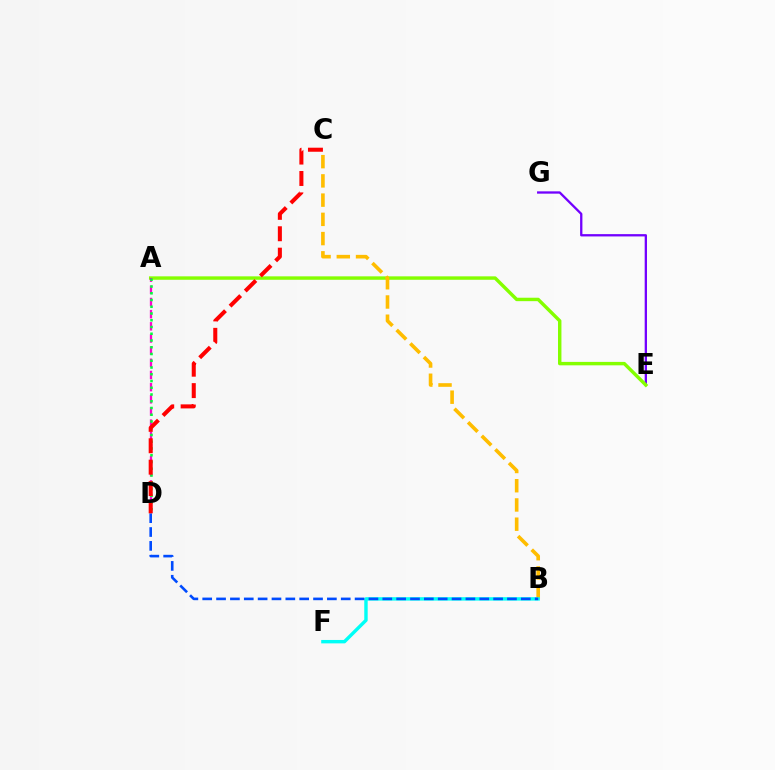{('E', 'G'): [{'color': '#7200ff', 'line_style': 'solid', 'thickness': 1.66}], ('A', 'E'): [{'color': '#84ff00', 'line_style': 'solid', 'thickness': 2.47}], ('B', 'C'): [{'color': '#ffbd00', 'line_style': 'dashed', 'thickness': 2.61}], ('A', 'D'): [{'color': '#ff00cf', 'line_style': 'dashed', 'thickness': 1.65}, {'color': '#00ff39', 'line_style': 'dotted', 'thickness': 1.83}], ('B', 'F'): [{'color': '#00fff6', 'line_style': 'solid', 'thickness': 2.45}], ('B', 'D'): [{'color': '#004bff', 'line_style': 'dashed', 'thickness': 1.88}], ('C', 'D'): [{'color': '#ff0000', 'line_style': 'dashed', 'thickness': 2.91}]}